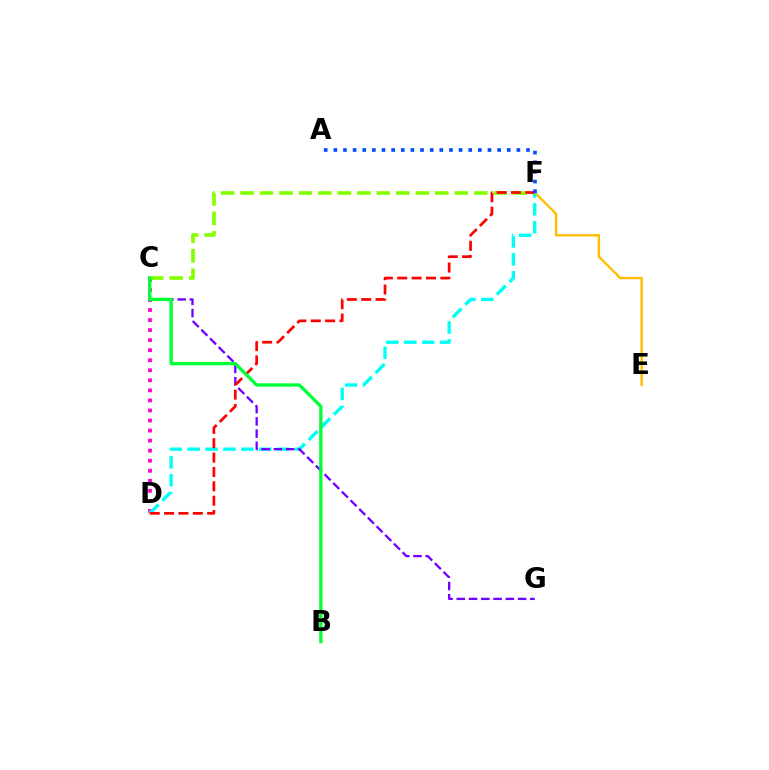{('E', 'F'): [{'color': '#ffbd00', 'line_style': 'solid', 'thickness': 1.73}], ('C', 'D'): [{'color': '#ff00cf', 'line_style': 'dotted', 'thickness': 2.73}], ('D', 'F'): [{'color': '#00fff6', 'line_style': 'dashed', 'thickness': 2.43}, {'color': '#ff0000', 'line_style': 'dashed', 'thickness': 1.95}], ('C', 'G'): [{'color': '#7200ff', 'line_style': 'dashed', 'thickness': 1.67}], ('C', 'F'): [{'color': '#84ff00', 'line_style': 'dashed', 'thickness': 2.65}], ('B', 'C'): [{'color': '#00ff39', 'line_style': 'solid', 'thickness': 2.39}], ('A', 'F'): [{'color': '#004bff', 'line_style': 'dotted', 'thickness': 2.62}]}